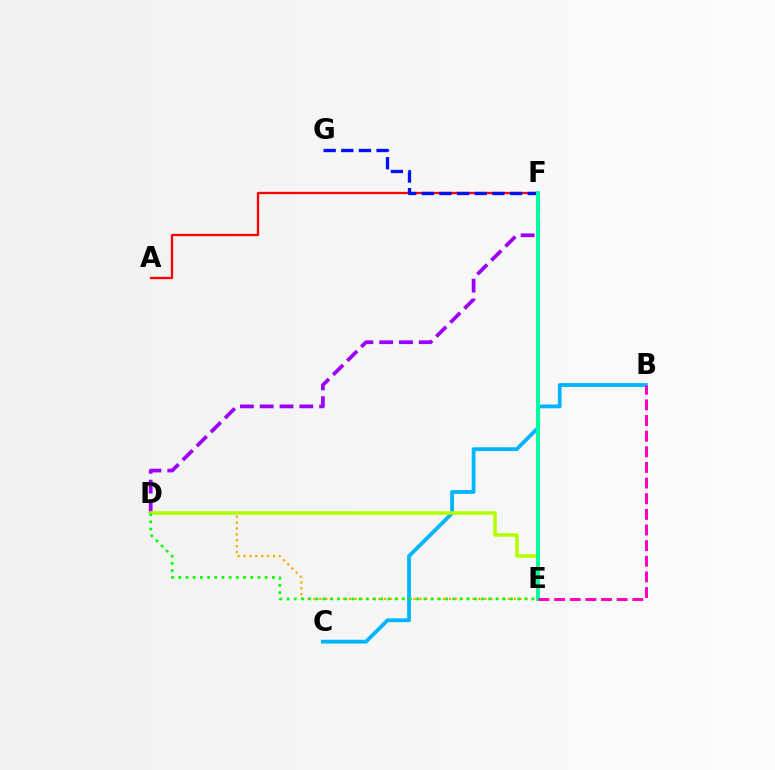{('D', 'E'): [{'color': '#ffa500', 'line_style': 'dotted', 'thickness': 1.6}, {'color': '#b3ff00', 'line_style': 'solid', 'thickness': 2.59}, {'color': '#08ff00', 'line_style': 'dotted', 'thickness': 1.96}], ('D', 'F'): [{'color': '#9b00ff', 'line_style': 'dashed', 'thickness': 2.69}], ('B', 'C'): [{'color': '#00b5ff', 'line_style': 'solid', 'thickness': 2.74}], ('A', 'F'): [{'color': '#ff0000', 'line_style': 'solid', 'thickness': 1.66}], ('F', 'G'): [{'color': '#0010ff', 'line_style': 'dashed', 'thickness': 2.4}], ('E', 'F'): [{'color': '#00ff9d', 'line_style': 'solid', 'thickness': 2.78}], ('B', 'E'): [{'color': '#ff00bd', 'line_style': 'dashed', 'thickness': 2.12}]}